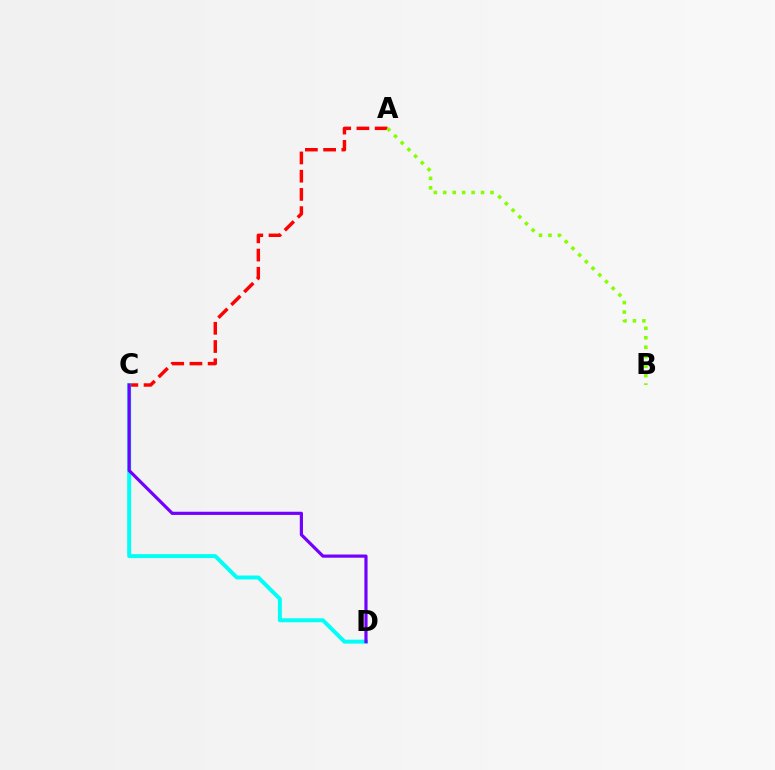{('A', 'C'): [{'color': '#ff0000', 'line_style': 'dashed', 'thickness': 2.48}], ('C', 'D'): [{'color': '#00fff6', 'line_style': 'solid', 'thickness': 2.85}, {'color': '#7200ff', 'line_style': 'solid', 'thickness': 2.29}], ('A', 'B'): [{'color': '#84ff00', 'line_style': 'dotted', 'thickness': 2.57}]}